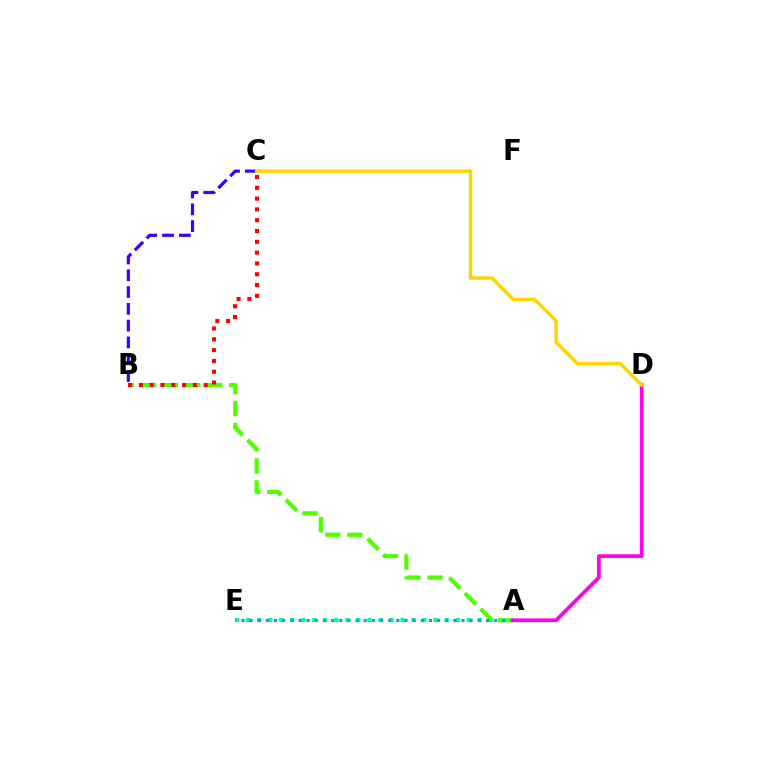{('B', 'C'): [{'color': '#3700ff', 'line_style': 'dashed', 'thickness': 2.28}, {'color': '#ff0000', 'line_style': 'dotted', 'thickness': 2.94}], ('A', 'E'): [{'color': '#00ff86', 'line_style': 'dotted', 'thickness': 3.0}, {'color': '#009eff', 'line_style': 'dotted', 'thickness': 2.21}], ('A', 'B'): [{'color': '#4fff00', 'line_style': 'dashed', 'thickness': 3.0}], ('A', 'D'): [{'color': '#ff00ed', 'line_style': 'solid', 'thickness': 2.68}], ('C', 'D'): [{'color': '#ffd500', 'line_style': 'solid', 'thickness': 2.47}]}